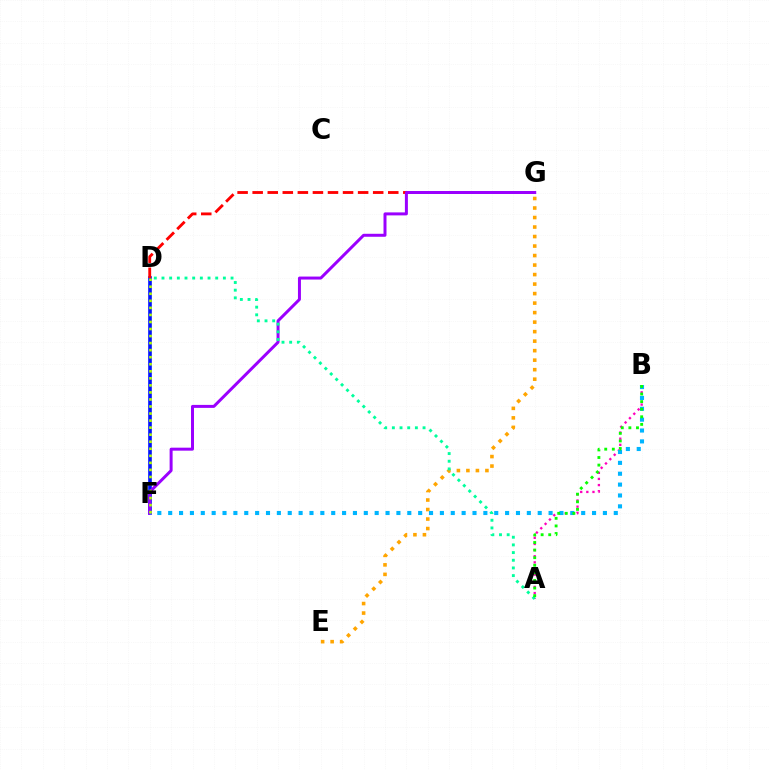{('E', 'G'): [{'color': '#ffa500', 'line_style': 'dotted', 'thickness': 2.58}], ('D', 'F'): [{'color': '#0010ff', 'line_style': 'solid', 'thickness': 2.61}, {'color': '#b3ff00', 'line_style': 'dotted', 'thickness': 1.91}], ('A', 'B'): [{'color': '#ff00bd', 'line_style': 'dotted', 'thickness': 1.67}, {'color': '#08ff00', 'line_style': 'dotted', 'thickness': 2.06}], ('D', 'G'): [{'color': '#ff0000', 'line_style': 'dashed', 'thickness': 2.05}], ('F', 'G'): [{'color': '#9b00ff', 'line_style': 'solid', 'thickness': 2.15}], ('B', 'F'): [{'color': '#00b5ff', 'line_style': 'dotted', 'thickness': 2.95}], ('A', 'D'): [{'color': '#00ff9d', 'line_style': 'dotted', 'thickness': 2.08}]}